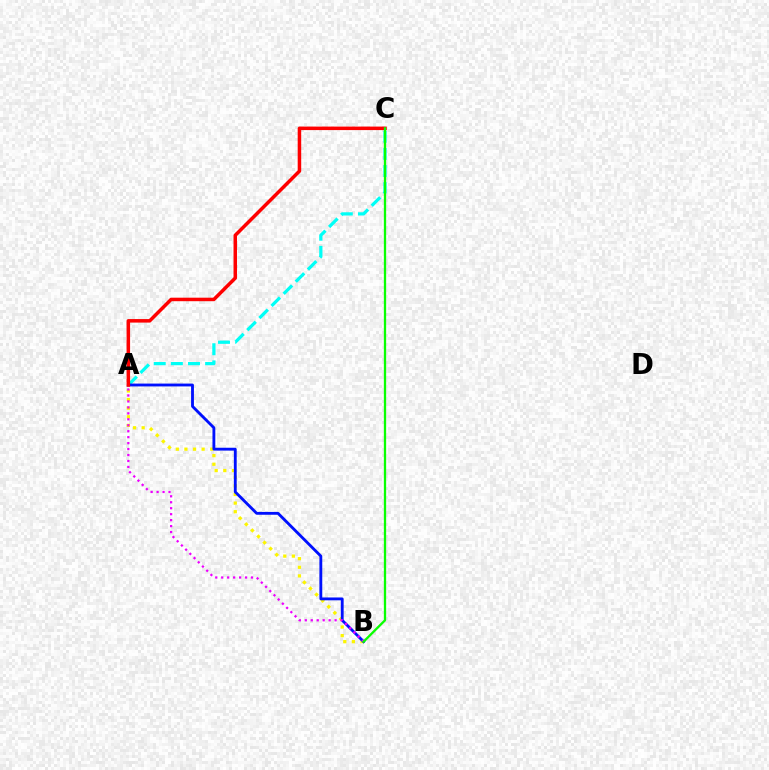{('A', 'C'): [{'color': '#00fff6', 'line_style': 'dashed', 'thickness': 2.33}, {'color': '#ff0000', 'line_style': 'solid', 'thickness': 2.53}], ('A', 'B'): [{'color': '#fcf500', 'line_style': 'dotted', 'thickness': 2.34}, {'color': '#0010ff', 'line_style': 'solid', 'thickness': 2.05}, {'color': '#ee00ff', 'line_style': 'dotted', 'thickness': 1.62}], ('B', 'C'): [{'color': '#08ff00', 'line_style': 'solid', 'thickness': 1.65}]}